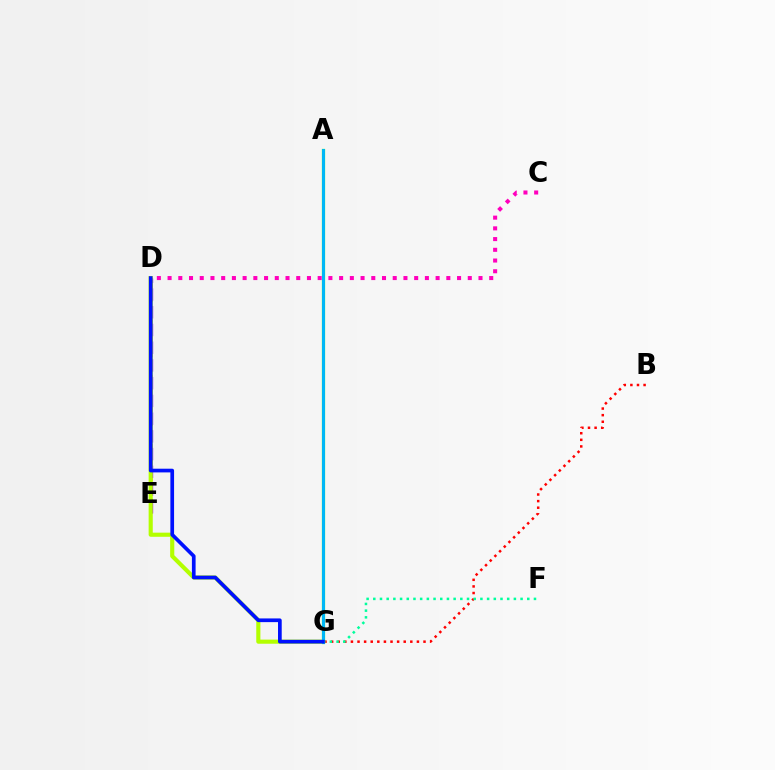{('A', 'G'): [{'color': '#08ff00', 'line_style': 'solid', 'thickness': 2.3}, {'color': '#00b5ff', 'line_style': 'solid', 'thickness': 2.07}], ('B', 'G'): [{'color': '#ff0000', 'line_style': 'dotted', 'thickness': 1.79}], ('C', 'D'): [{'color': '#ff00bd', 'line_style': 'dotted', 'thickness': 2.91}], ('D', 'E'): [{'color': '#ffa500', 'line_style': 'dashed', 'thickness': 1.87}, {'color': '#9b00ff', 'line_style': 'dashed', 'thickness': 2.41}], ('D', 'G'): [{'color': '#b3ff00', 'line_style': 'solid', 'thickness': 2.98}, {'color': '#0010ff', 'line_style': 'solid', 'thickness': 2.66}], ('F', 'G'): [{'color': '#00ff9d', 'line_style': 'dotted', 'thickness': 1.82}]}